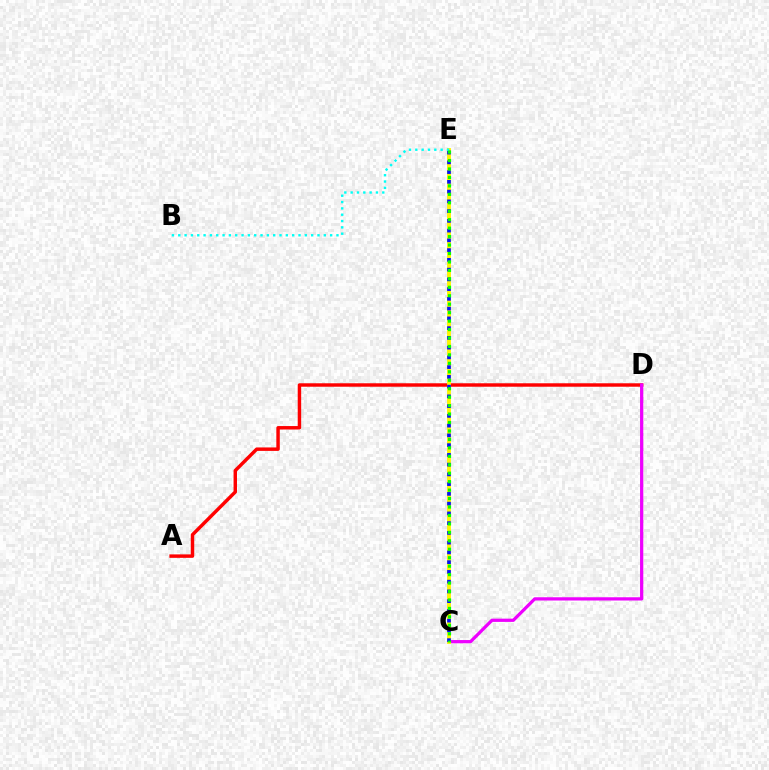{('A', 'D'): [{'color': '#ff0000', 'line_style': 'solid', 'thickness': 2.48}], ('C', 'D'): [{'color': '#ee00ff', 'line_style': 'solid', 'thickness': 2.34}], ('C', 'E'): [{'color': '#fcf500', 'line_style': 'solid', 'thickness': 2.78}, {'color': '#0010ff', 'line_style': 'dotted', 'thickness': 2.65}, {'color': '#08ff00', 'line_style': 'dotted', 'thickness': 2.3}], ('B', 'E'): [{'color': '#00fff6', 'line_style': 'dotted', 'thickness': 1.72}]}